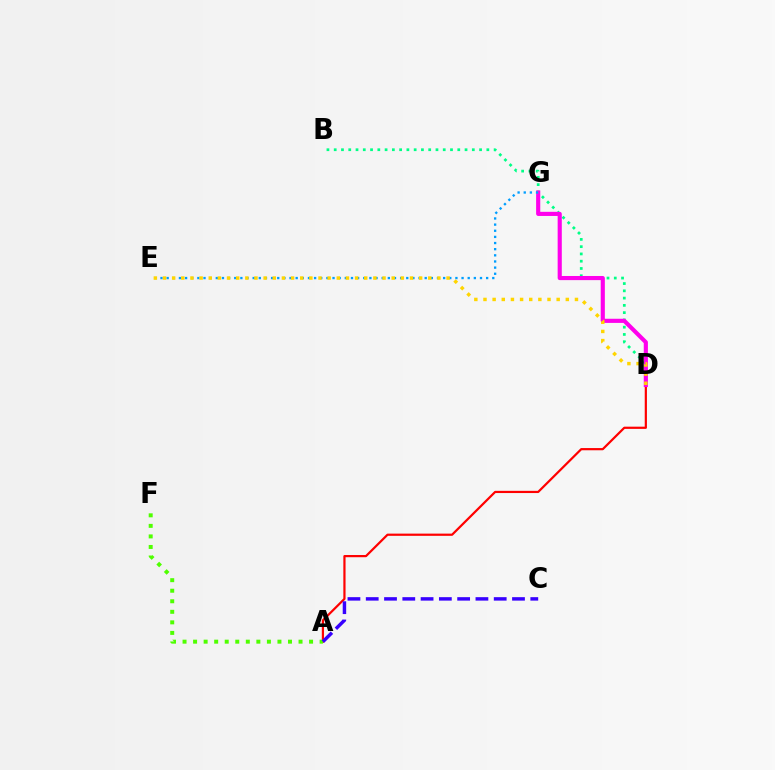{('B', 'D'): [{'color': '#00ff86', 'line_style': 'dotted', 'thickness': 1.97}], ('A', 'D'): [{'color': '#ff0000', 'line_style': 'solid', 'thickness': 1.59}], ('D', 'G'): [{'color': '#ff00ed', 'line_style': 'solid', 'thickness': 2.98}], ('E', 'G'): [{'color': '#009eff', 'line_style': 'dotted', 'thickness': 1.67}], ('A', 'F'): [{'color': '#4fff00', 'line_style': 'dotted', 'thickness': 2.86}], ('A', 'C'): [{'color': '#3700ff', 'line_style': 'dashed', 'thickness': 2.48}], ('D', 'E'): [{'color': '#ffd500', 'line_style': 'dotted', 'thickness': 2.49}]}